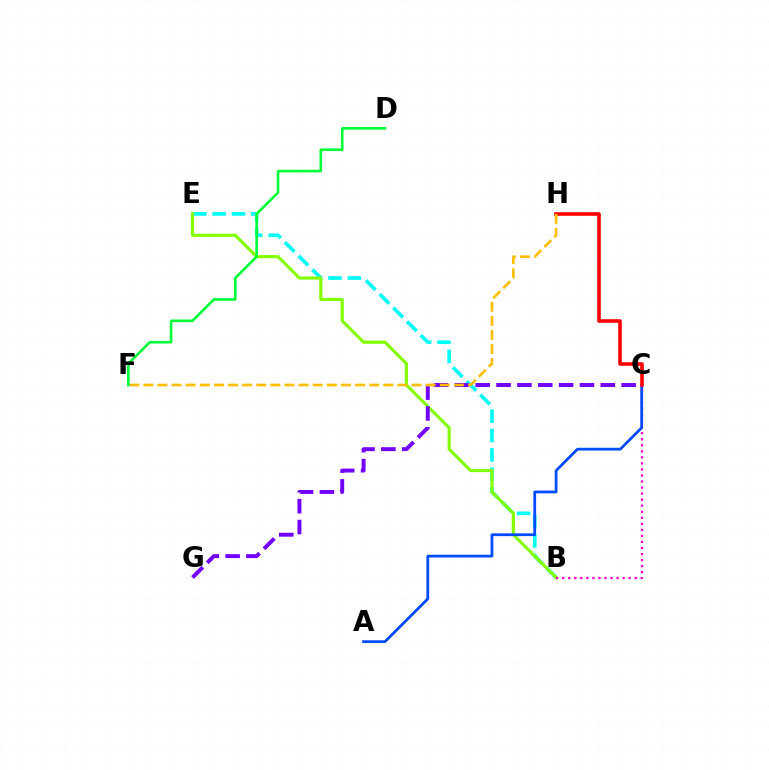{('B', 'E'): [{'color': '#00fff6', 'line_style': 'dashed', 'thickness': 2.63}, {'color': '#84ff00', 'line_style': 'solid', 'thickness': 2.27}], ('C', 'G'): [{'color': '#7200ff', 'line_style': 'dashed', 'thickness': 2.83}], ('B', 'C'): [{'color': '#ff00cf', 'line_style': 'dotted', 'thickness': 1.64}], ('A', 'C'): [{'color': '#004bff', 'line_style': 'solid', 'thickness': 1.99}], ('C', 'H'): [{'color': '#ff0000', 'line_style': 'solid', 'thickness': 2.58}], ('F', 'H'): [{'color': '#ffbd00', 'line_style': 'dashed', 'thickness': 1.92}], ('D', 'F'): [{'color': '#00ff39', 'line_style': 'solid', 'thickness': 1.9}]}